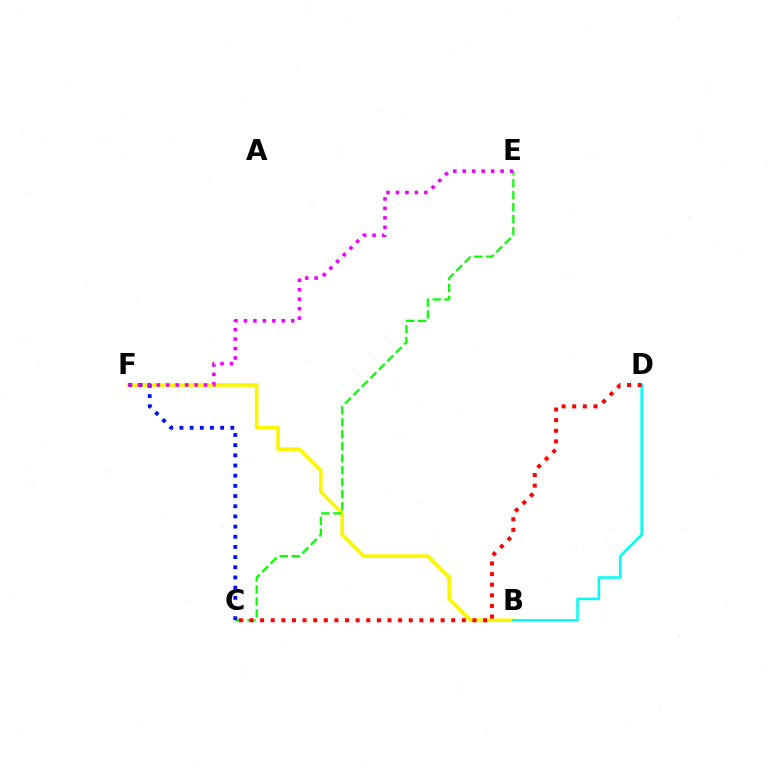{('B', 'F'): [{'color': '#fcf500', 'line_style': 'solid', 'thickness': 2.61}], ('C', 'E'): [{'color': '#08ff00', 'line_style': 'dashed', 'thickness': 1.63}], ('B', 'D'): [{'color': '#00fff6', 'line_style': 'solid', 'thickness': 1.83}], ('C', 'F'): [{'color': '#0010ff', 'line_style': 'dotted', 'thickness': 2.77}], ('E', 'F'): [{'color': '#ee00ff', 'line_style': 'dotted', 'thickness': 2.57}], ('C', 'D'): [{'color': '#ff0000', 'line_style': 'dotted', 'thickness': 2.88}]}